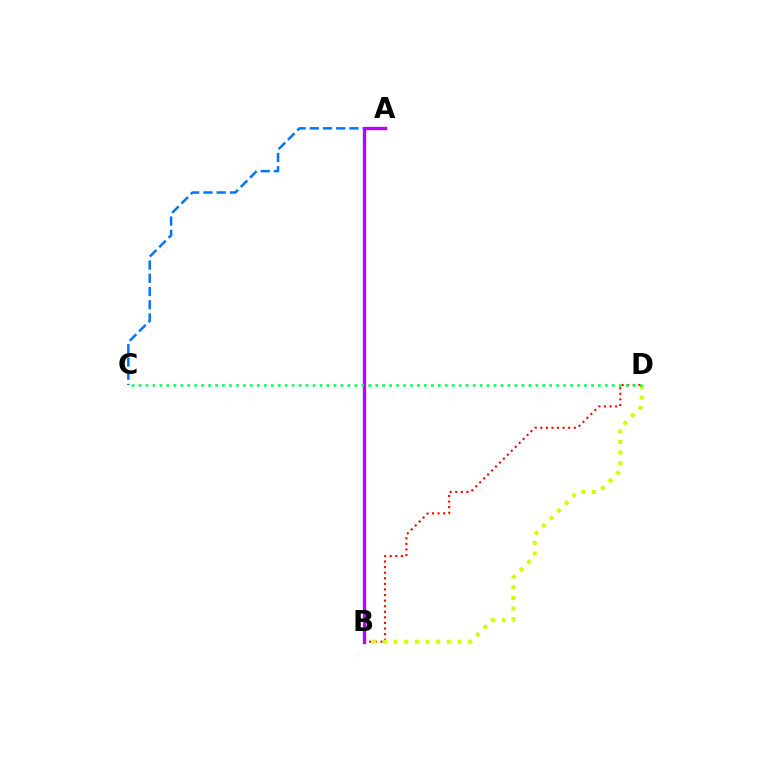{('B', 'D'): [{'color': '#ff0000', 'line_style': 'dotted', 'thickness': 1.52}, {'color': '#d1ff00', 'line_style': 'dotted', 'thickness': 2.89}], ('A', 'C'): [{'color': '#0074ff', 'line_style': 'dashed', 'thickness': 1.8}], ('A', 'B'): [{'color': '#b900ff', 'line_style': 'solid', 'thickness': 2.42}], ('C', 'D'): [{'color': '#00ff5c', 'line_style': 'dotted', 'thickness': 1.89}]}